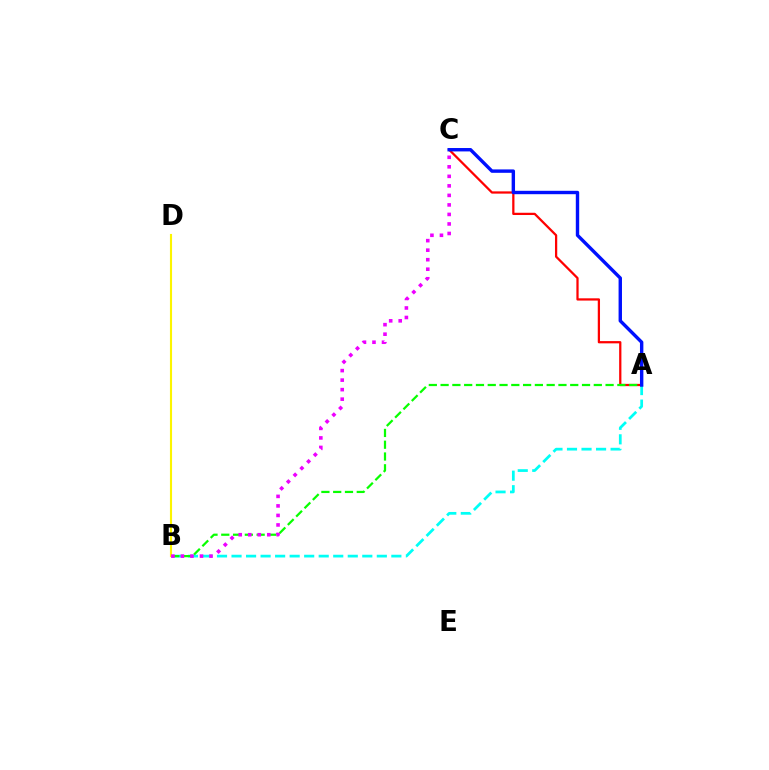{('A', 'B'): [{'color': '#00fff6', 'line_style': 'dashed', 'thickness': 1.97}, {'color': '#08ff00', 'line_style': 'dashed', 'thickness': 1.6}], ('A', 'C'): [{'color': '#ff0000', 'line_style': 'solid', 'thickness': 1.62}, {'color': '#0010ff', 'line_style': 'solid', 'thickness': 2.45}], ('B', 'D'): [{'color': '#fcf500', 'line_style': 'solid', 'thickness': 1.52}], ('B', 'C'): [{'color': '#ee00ff', 'line_style': 'dotted', 'thickness': 2.59}]}